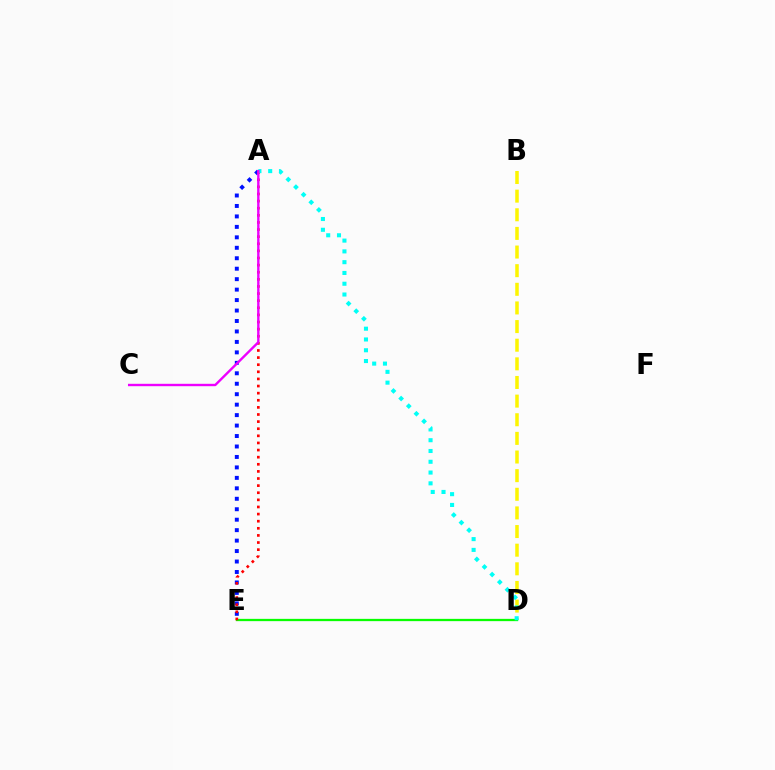{('A', 'E'): [{'color': '#0010ff', 'line_style': 'dotted', 'thickness': 2.84}, {'color': '#ff0000', 'line_style': 'dotted', 'thickness': 1.93}], ('D', 'E'): [{'color': '#08ff00', 'line_style': 'solid', 'thickness': 1.64}], ('B', 'D'): [{'color': '#fcf500', 'line_style': 'dashed', 'thickness': 2.53}], ('A', 'D'): [{'color': '#00fff6', 'line_style': 'dotted', 'thickness': 2.93}], ('A', 'C'): [{'color': '#ee00ff', 'line_style': 'solid', 'thickness': 1.72}]}